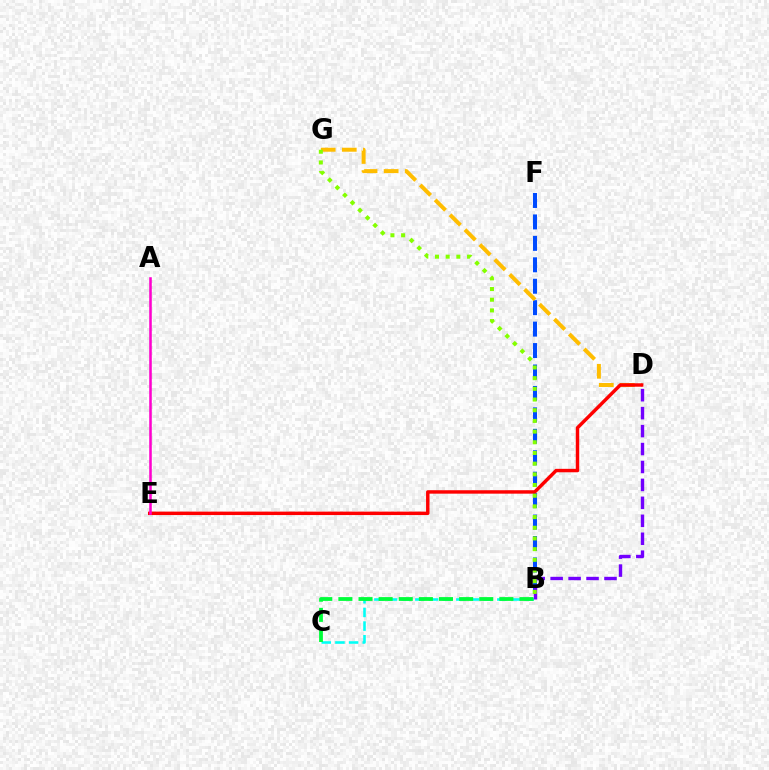{('B', 'F'): [{'color': '#004bff', 'line_style': 'dashed', 'thickness': 2.91}], ('D', 'G'): [{'color': '#ffbd00', 'line_style': 'dashed', 'thickness': 2.86}], ('B', 'C'): [{'color': '#00fff6', 'line_style': 'dashed', 'thickness': 1.86}, {'color': '#00ff39', 'line_style': 'dashed', 'thickness': 2.73}], ('D', 'E'): [{'color': '#ff0000', 'line_style': 'solid', 'thickness': 2.48}], ('A', 'E'): [{'color': '#ff00cf', 'line_style': 'solid', 'thickness': 1.84}], ('B', 'D'): [{'color': '#7200ff', 'line_style': 'dashed', 'thickness': 2.44}], ('B', 'G'): [{'color': '#84ff00', 'line_style': 'dotted', 'thickness': 2.9}]}